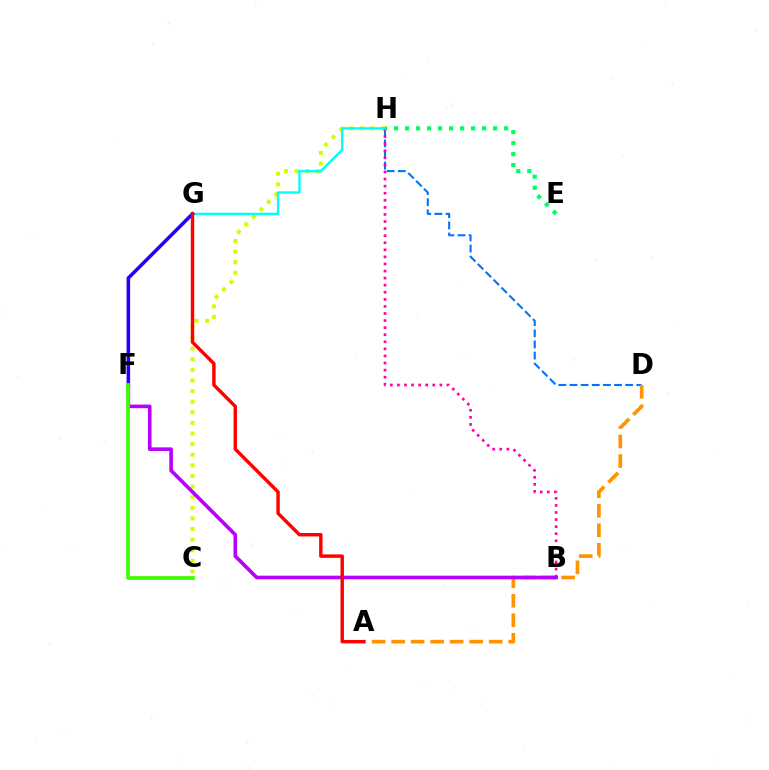{('D', 'H'): [{'color': '#0074ff', 'line_style': 'dashed', 'thickness': 1.51}], ('A', 'D'): [{'color': '#ff9400', 'line_style': 'dashed', 'thickness': 2.65}], ('C', 'H'): [{'color': '#d1ff00', 'line_style': 'dotted', 'thickness': 2.88}], ('B', 'H'): [{'color': '#ff00ac', 'line_style': 'dotted', 'thickness': 1.92}], ('G', 'H'): [{'color': '#00fff6', 'line_style': 'solid', 'thickness': 1.69}], ('F', 'G'): [{'color': '#2500ff', 'line_style': 'solid', 'thickness': 2.55}], ('B', 'F'): [{'color': '#b900ff', 'line_style': 'solid', 'thickness': 2.61}], ('E', 'H'): [{'color': '#00ff5c', 'line_style': 'dotted', 'thickness': 2.99}], ('C', 'F'): [{'color': '#3dff00', 'line_style': 'solid', 'thickness': 2.67}], ('A', 'G'): [{'color': '#ff0000', 'line_style': 'solid', 'thickness': 2.46}]}